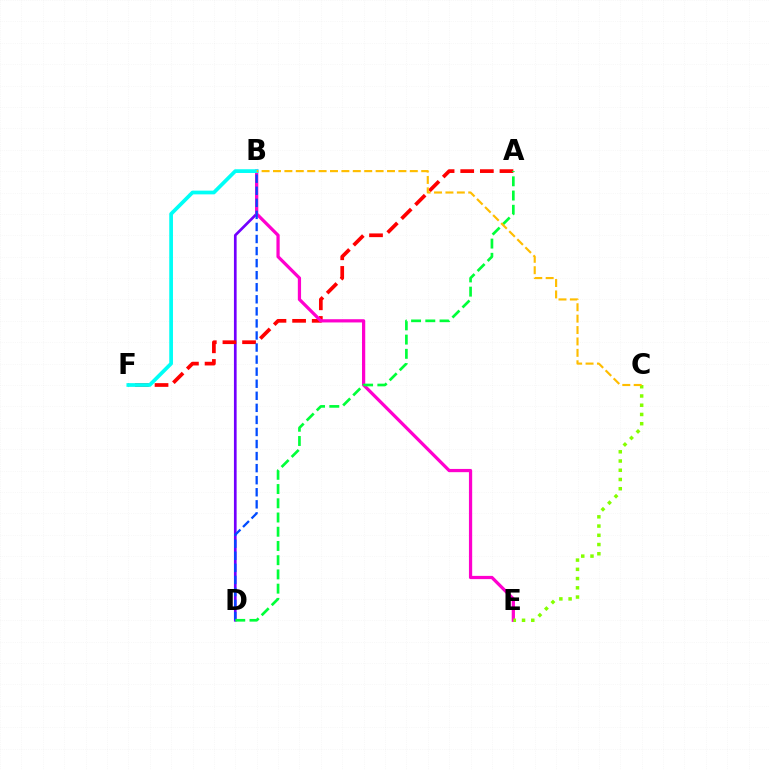{('B', 'D'): [{'color': '#7200ff', 'line_style': 'solid', 'thickness': 1.94}, {'color': '#004bff', 'line_style': 'dashed', 'thickness': 1.64}], ('A', 'F'): [{'color': '#ff0000', 'line_style': 'dashed', 'thickness': 2.67}], ('B', 'E'): [{'color': '#ff00cf', 'line_style': 'solid', 'thickness': 2.33}], ('B', 'F'): [{'color': '#00fff6', 'line_style': 'solid', 'thickness': 2.68}], ('A', 'D'): [{'color': '#00ff39', 'line_style': 'dashed', 'thickness': 1.93}], ('C', 'E'): [{'color': '#84ff00', 'line_style': 'dotted', 'thickness': 2.51}], ('B', 'C'): [{'color': '#ffbd00', 'line_style': 'dashed', 'thickness': 1.55}]}